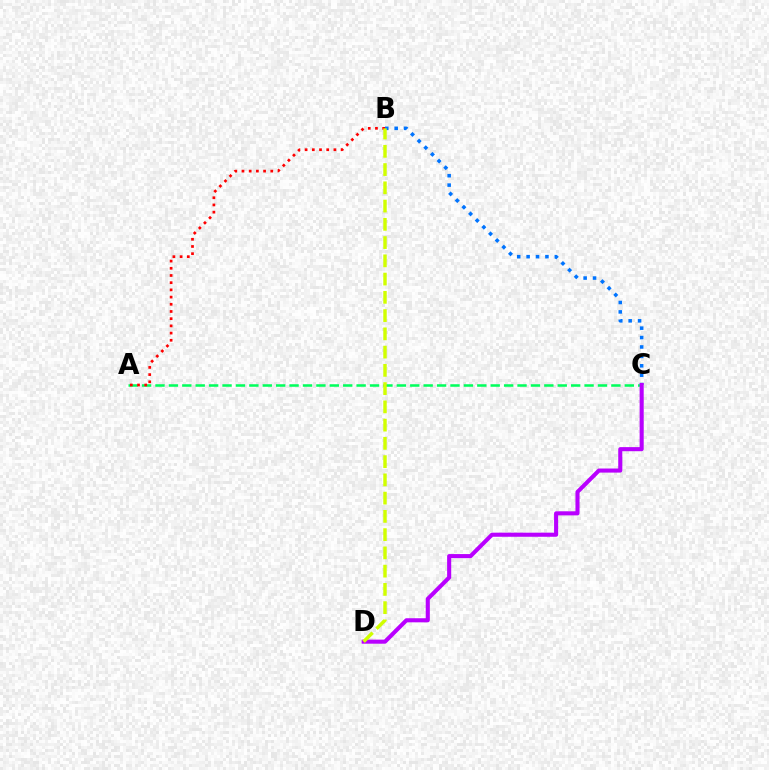{('A', 'C'): [{'color': '#00ff5c', 'line_style': 'dashed', 'thickness': 1.82}], ('A', 'B'): [{'color': '#ff0000', 'line_style': 'dotted', 'thickness': 1.96}], ('B', 'C'): [{'color': '#0074ff', 'line_style': 'dotted', 'thickness': 2.56}], ('C', 'D'): [{'color': '#b900ff', 'line_style': 'solid', 'thickness': 2.94}], ('B', 'D'): [{'color': '#d1ff00', 'line_style': 'dashed', 'thickness': 2.48}]}